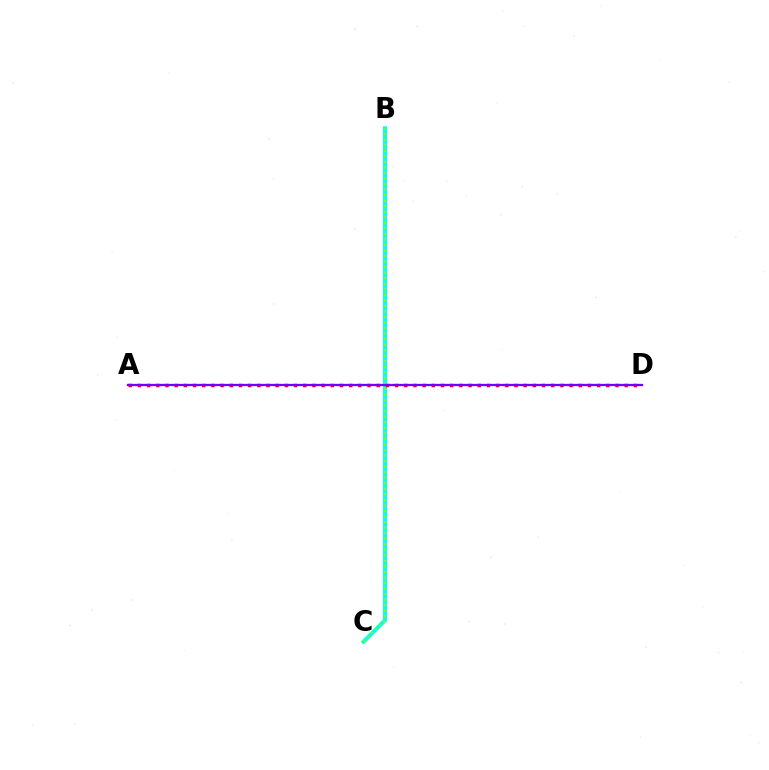{('B', 'C'): [{'color': '#00fff6', 'line_style': 'solid', 'thickness': 2.9}, {'color': '#84ff00', 'line_style': 'dotted', 'thickness': 1.51}], ('A', 'D'): [{'color': '#ff0000', 'line_style': 'dotted', 'thickness': 2.5}, {'color': '#7200ff', 'line_style': 'solid', 'thickness': 1.66}]}